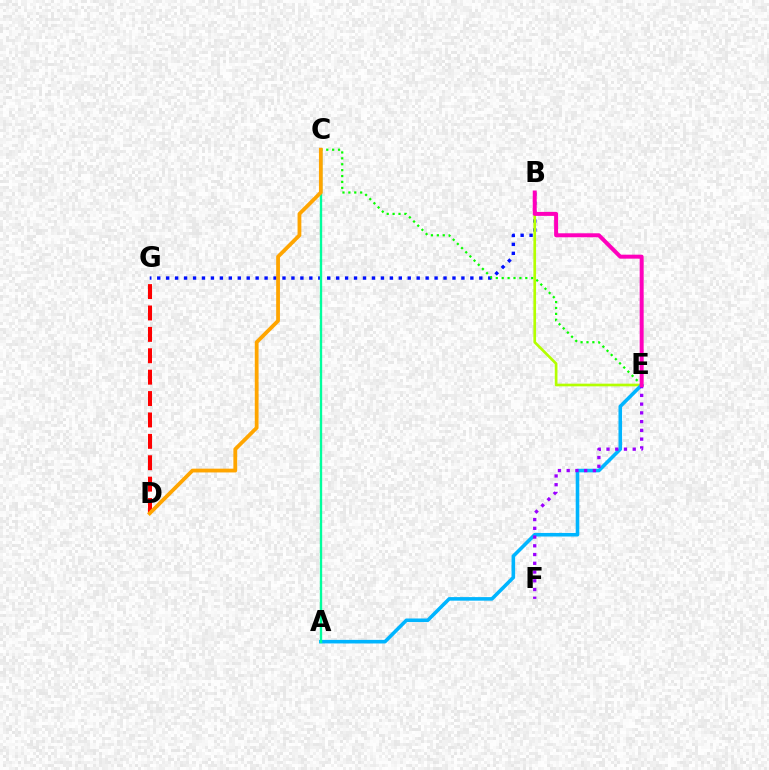{('B', 'G'): [{'color': '#0010ff', 'line_style': 'dotted', 'thickness': 2.43}], ('C', 'E'): [{'color': '#08ff00', 'line_style': 'dotted', 'thickness': 1.6}], ('B', 'E'): [{'color': '#b3ff00', 'line_style': 'solid', 'thickness': 1.92}, {'color': '#ff00bd', 'line_style': 'solid', 'thickness': 2.87}], ('A', 'E'): [{'color': '#00b5ff', 'line_style': 'solid', 'thickness': 2.58}], ('E', 'F'): [{'color': '#9b00ff', 'line_style': 'dotted', 'thickness': 2.38}], ('A', 'C'): [{'color': '#00ff9d', 'line_style': 'solid', 'thickness': 1.69}], ('D', 'G'): [{'color': '#ff0000', 'line_style': 'dashed', 'thickness': 2.91}], ('C', 'D'): [{'color': '#ffa500', 'line_style': 'solid', 'thickness': 2.73}]}